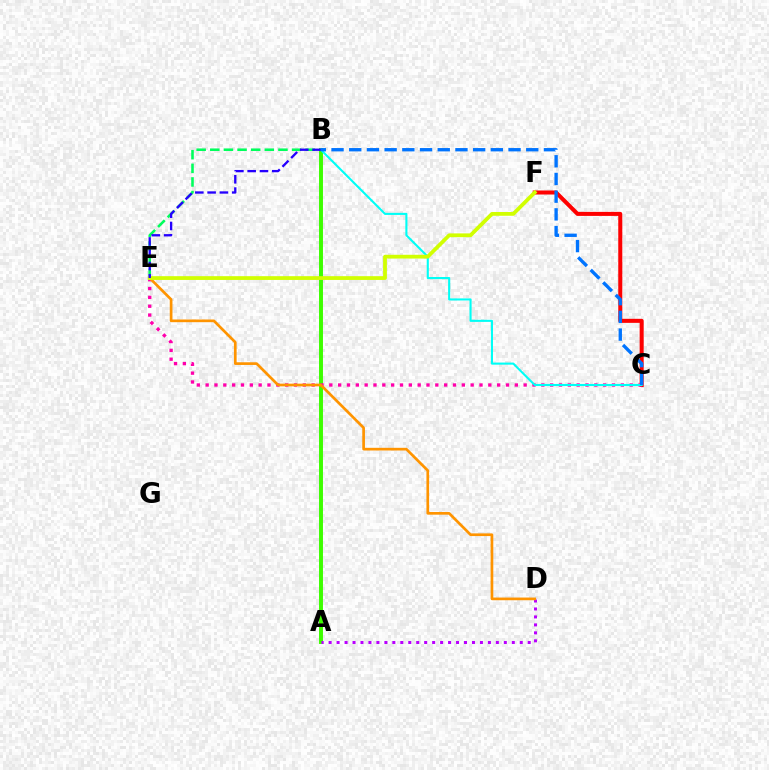{('C', 'F'): [{'color': '#ff0000', 'line_style': 'solid', 'thickness': 2.9}], ('A', 'B'): [{'color': '#3dff00', 'line_style': 'solid', 'thickness': 2.83}], ('B', 'E'): [{'color': '#00ff5c', 'line_style': 'dashed', 'thickness': 1.85}, {'color': '#2500ff', 'line_style': 'dashed', 'thickness': 1.67}], ('C', 'E'): [{'color': '#ff00ac', 'line_style': 'dotted', 'thickness': 2.4}], ('A', 'D'): [{'color': '#b900ff', 'line_style': 'dotted', 'thickness': 2.16}], ('B', 'C'): [{'color': '#00fff6', 'line_style': 'solid', 'thickness': 1.51}, {'color': '#0074ff', 'line_style': 'dashed', 'thickness': 2.4}], ('D', 'E'): [{'color': '#ff9400', 'line_style': 'solid', 'thickness': 1.94}], ('E', 'F'): [{'color': '#d1ff00', 'line_style': 'solid', 'thickness': 2.71}]}